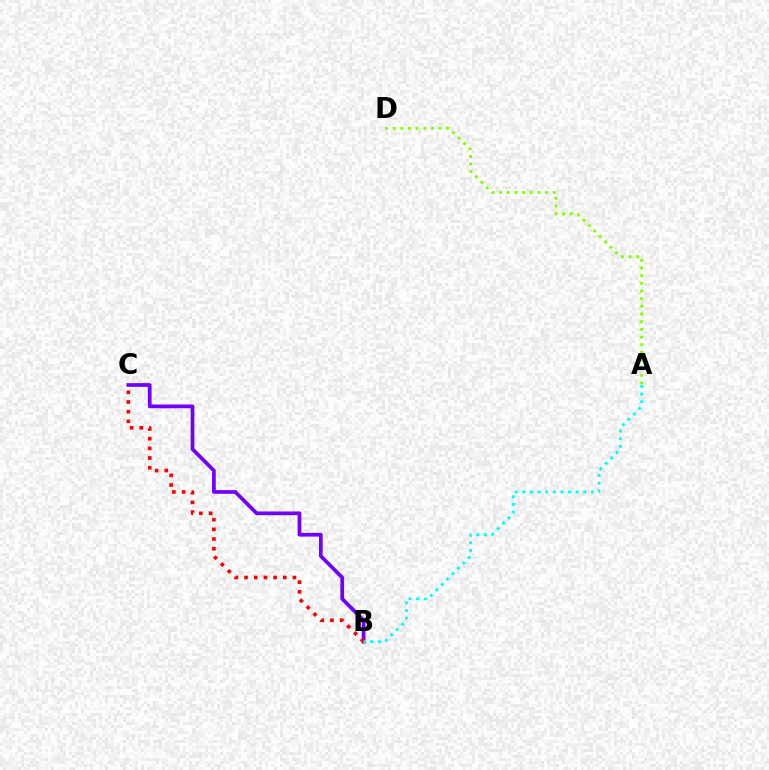{('A', 'D'): [{'color': '#84ff00', 'line_style': 'dotted', 'thickness': 2.08}], ('B', 'C'): [{'color': '#7200ff', 'line_style': 'solid', 'thickness': 2.68}, {'color': '#ff0000', 'line_style': 'dotted', 'thickness': 2.63}], ('A', 'B'): [{'color': '#00fff6', 'line_style': 'dotted', 'thickness': 2.07}]}